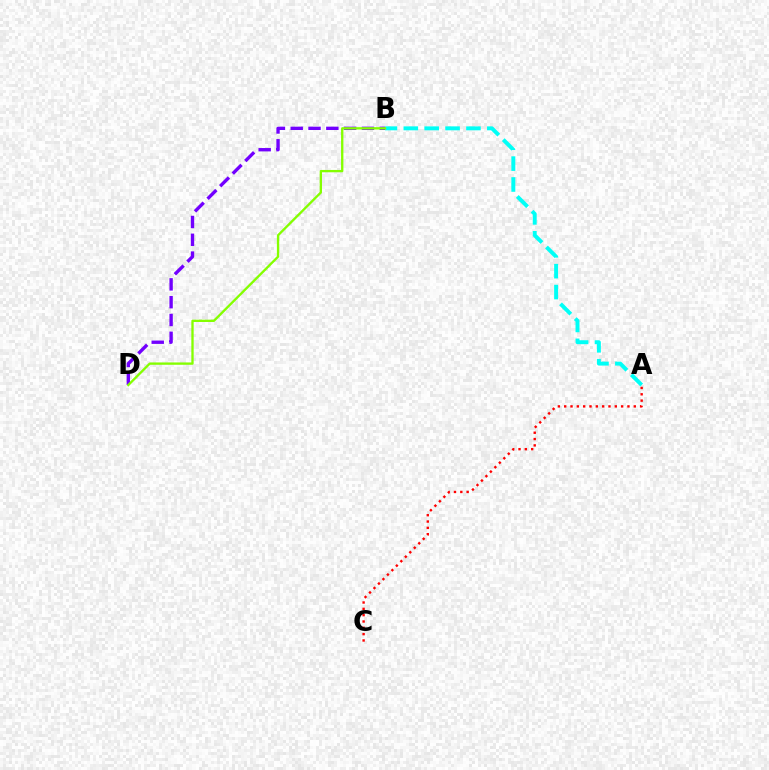{('A', 'C'): [{'color': '#ff0000', 'line_style': 'dotted', 'thickness': 1.72}], ('B', 'D'): [{'color': '#7200ff', 'line_style': 'dashed', 'thickness': 2.42}, {'color': '#84ff00', 'line_style': 'solid', 'thickness': 1.68}], ('A', 'B'): [{'color': '#00fff6', 'line_style': 'dashed', 'thickness': 2.84}]}